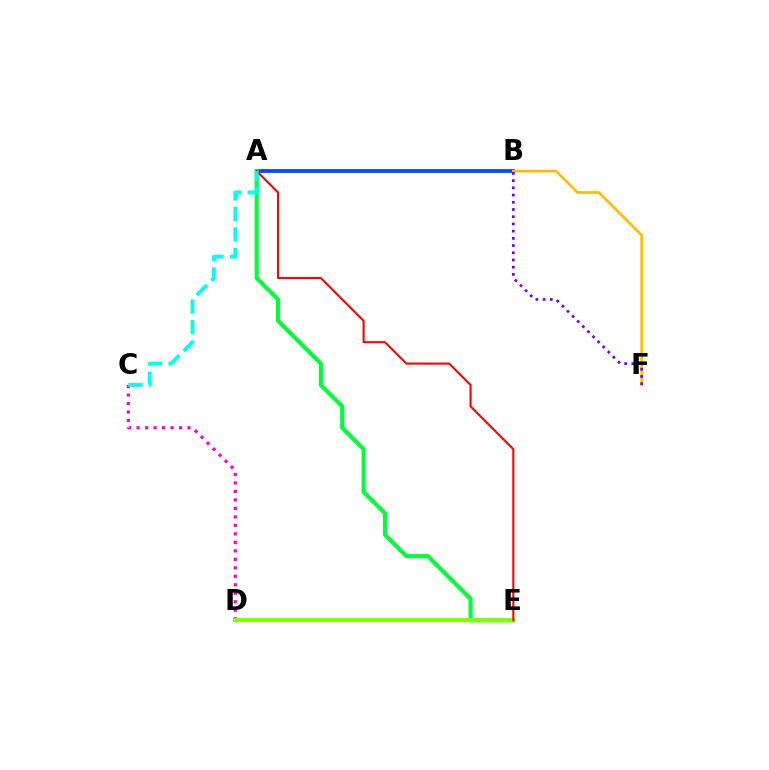{('C', 'D'): [{'color': '#ff00cf', 'line_style': 'dotted', 'thickness': 2.31}], ('A', 'B'): [{'color': '#004bff', 'line_style': 'solid', 'thickness': 2.71}], ('A', 'E'): [{'color': '#00ff39', 'line_style': 'solid', 'thickness': 2.97}, {'color': '#ff0000', 'line_style': 'solid', 'thickness': 1.51}], ('D', 'E'): [{'color': '#84ff00', 'line_style': 'solid', 'thickness': 2.89}], ('A', 'C'): [{'color': '#00fff6', 'line_style': 'dashed', 'thickness': 2.78}], ('B', 'F'): [{'color': '#ffbd00', 'line_style': 'solid', 'thickness': 1.92}, {'color': '#7200ff', 'line_style': 'dotted', 'thickness': 1.96}]}